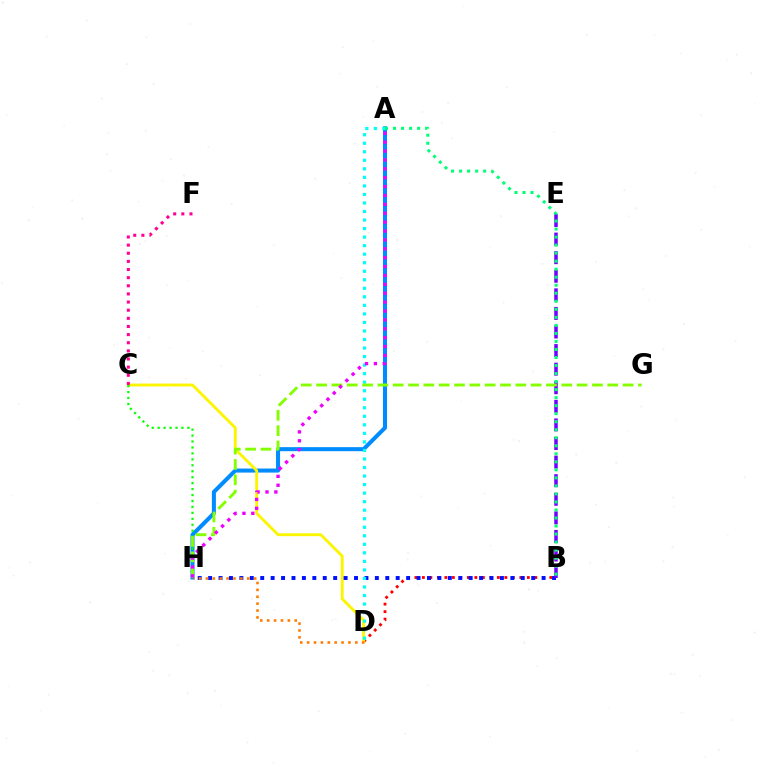{('B', 'D'): [{'color': '#ff0000', 'line_style': 'dotted', 'thickness': 2.04}], ('A', 'H'): [{'color': '#008cff', 'line_style': 'solid', 'thickness': 2.91}, {'color': '#ee00ff', 'line_style': 'dotted', 'thickness': 2.41}], ('C', 'D'): [{'color': '#fcf500', 'line_style': 'solid', 'thickness': 2.05}], ('B', 'H'): [{'color': '#0010ff', 'line_style': 'dotted', 'thickness': 2.83}], ('C', 'F'): [{'color': '#ff0094', 'line_style': 'dotted', 'thickness': 2.21}], ('B', 'E'): [{'color': '#7200ff', 'line_style': 'dashed', 'thickness': 2.52}], ('C', 'H'): [{'color': '#08ff00', 'line_style': 'dotted', 'thickness': 1.62}], ('A', 'D'): [{'color': '#00fff6', 'line_style': 'dotted', 'thickness': 2.32}], ('A', 'B'): [{'color': '#00ff74', 'line_style': 'dotted', 'thickness': 2.18}], ('G', 'H'): [{'color': '#84ff00', 'line_style': 'dashed', 'thickness': 2.08}], ('D', 'H'): [{'color': '#ff7c00', 'line_style': 'dotted', 'thickness': 1.87}]}